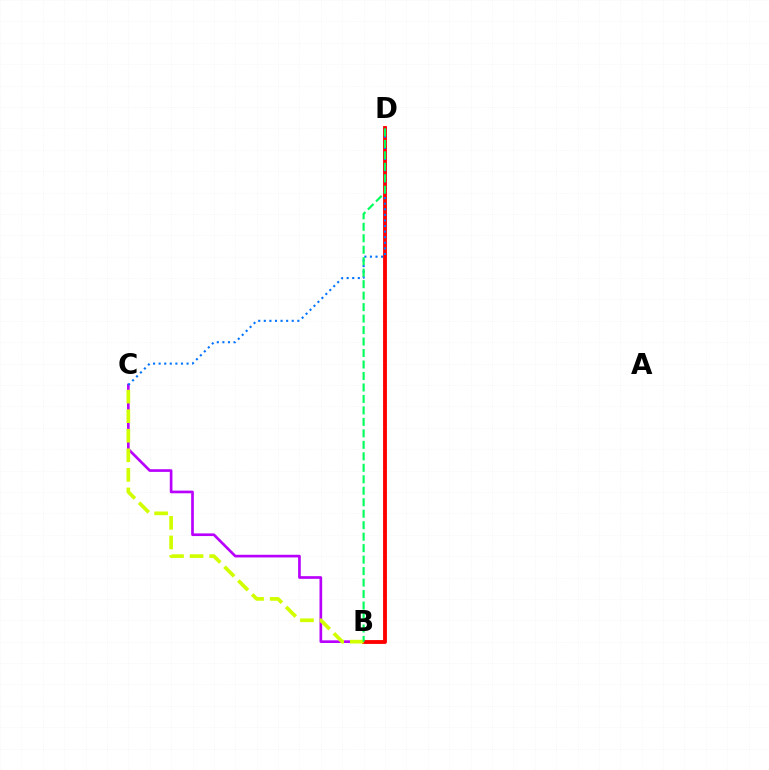{('B', 'C'): [{'color': '#b900ff', 'line_style': 'solid', 'thickness': 1.92}, {'color': '#d1ff00', 'line_style': 'dashed', 'thickness': 2.66}], ('B', 'D'): [{'color': '#ff0000', 'line_style': 'solid', 'thickness': 2.77}, {'color': '#00ff5c', 'line_style': 'dashed', 'thickness': 1.56}], ('C', 'D'): [{'color': '#0074ff', 'line_style': 'dotted', 'thickness': 1.52}]}